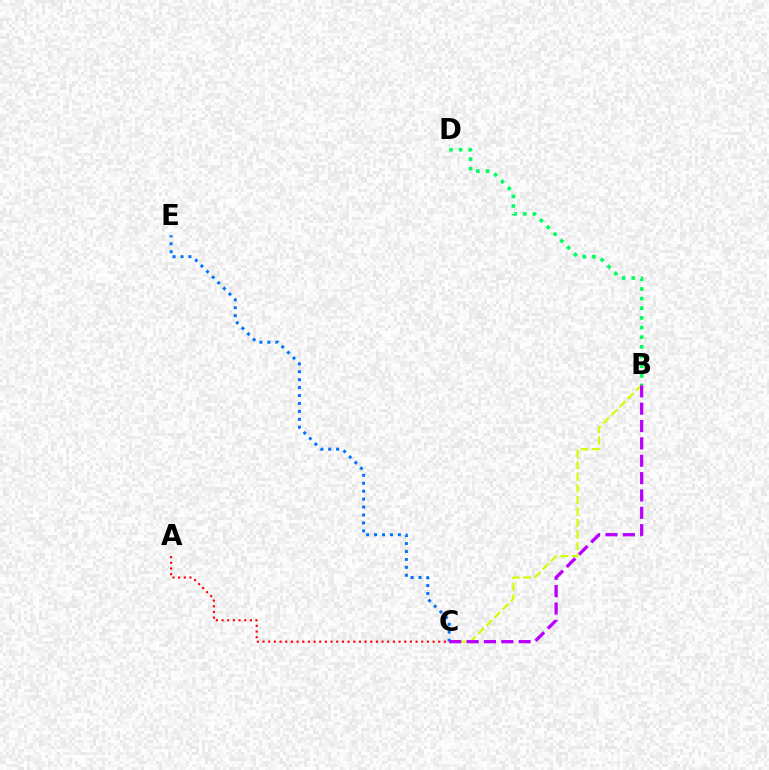{('A', 'C'): [{'color': '#ff0000', 'line_style': 'dotted', 'thickness': 1.54}], ('B', 'C'): [{'color': '#d1ff00', 'line_style': 'dashed', 'thickness': 1.57}, {'color': '#b900ff', 'line_style': 'dashed', 'thickness': 2.36}], ('C', 'E'): [{'color': '#0074ff', 'line_style': 'dotted', 'thickness': 2.15}], ('B', 'D'): [{'color': '#00ff5c', 'line_style': 'dotted', 'thickness': 2.62}]}